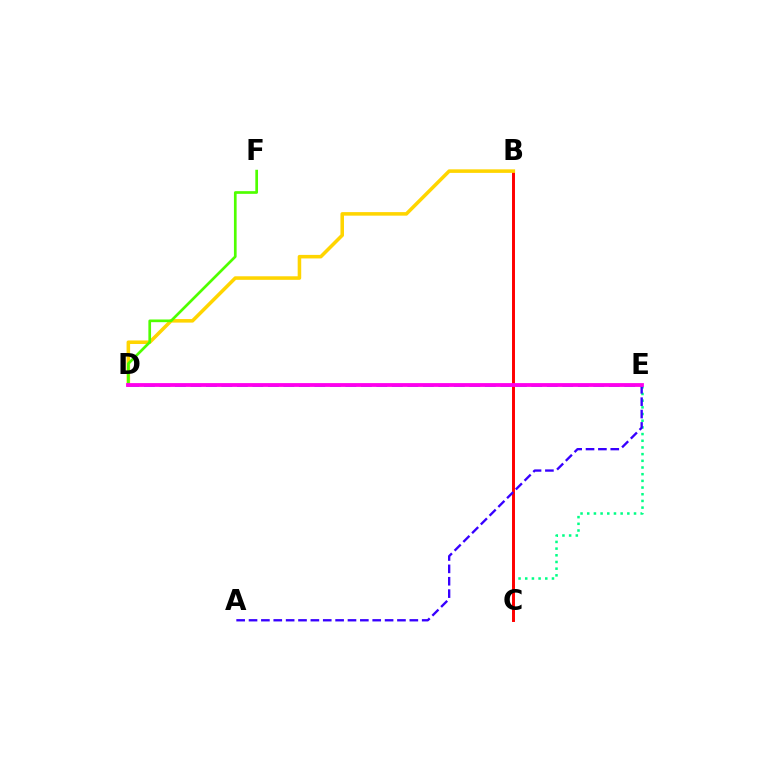{('C', 'E'): [{'color': '#00ff86', 'line_style': 'dotted', 'thickness': 1.82}], ('D', 'E'): [{'color': '#009eff', 'line_style': 'dashed', 'thickness': 2.11}, {'color': '#ff00ed', 'line_style': 'solid', 'thickness': 2.73}], ('B', 'C'): [{'color': '#ff0000', 'line_style': 'solid', 'thickness': 2.12}], ('B', 'D'): [{'color': '#ffd500', 'line_style': 'solid', 'thickness': 2.55}], ('A', 'E'): [{'color': '#3700ff', 'line_style': 'dashed', 'thickness': 1.68}], ('D', 'F'): [{'color': '#4fff00', 'line_style': 'solid', 'thickness': 1.94}]}